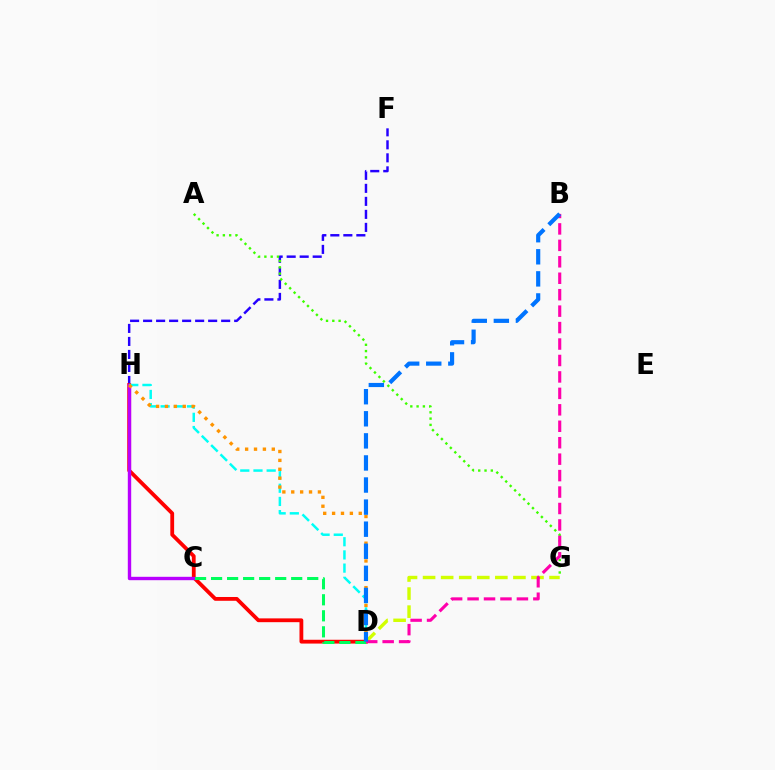{('D', 'G'): [{'color': '#d1ff00', 'line_style': 'dashed', 'thickness': 2.45}], ('F', 'H'): [{'color': '#2500ff', 'line_style': 'dashed', 'thickness': 1.77}], ('D', 'H'): [{'color': '#ff0000', 'line_style': 'solid', 'thickness': 2.74}, {'color': '#00fff6', 'line_style': 'dashed', 'thickness': 1.79}, {'color': '#ff9400', 'line_style': 'dotted', 'thickness': 2.42}], ('C', 'H'): [{'color': '#b900ff', 'line_style': 'solid', 'thickness': 2.44}], ('A', 'G'): [{'color': '#3dff00', 'line_style': 'dotted', 'thickness': 1.71}], ('C', 'D'): [{'color': '#00ff5c', 'line_style': 'dashed', 'thickness': 2.18}], ('B', 'D'): [{'color': '#ff00ac', 'line_style': 'dashed', 'thickness': 2.23}, {'color': '#0074ff', 'line_style': 'dashed', 'thickness': 3.0}]}